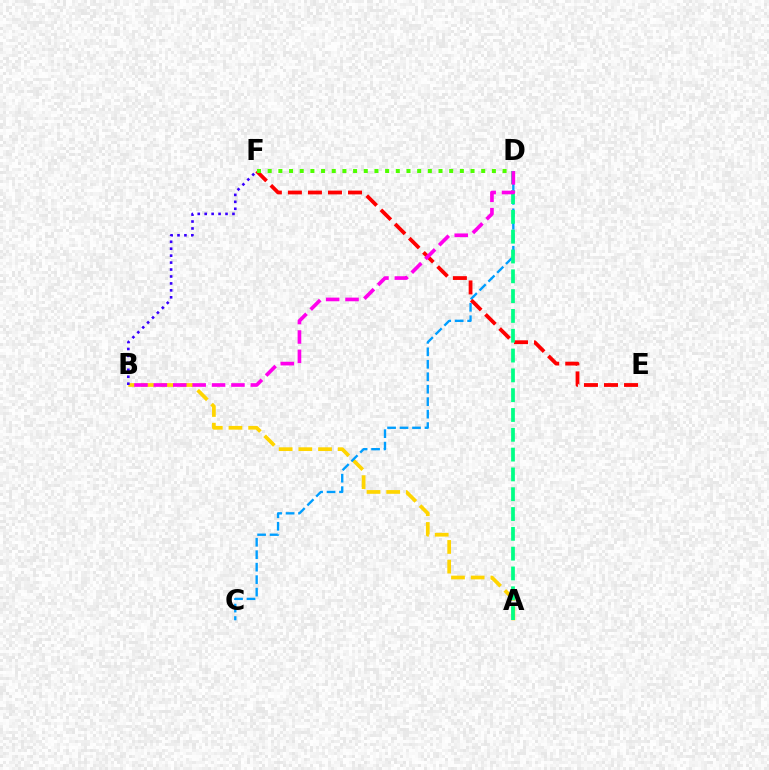{('A', 'B'): [{'color': '#ffd500', 'line_style': 'dashed', 'thickness': 2.67}], ('C', 'D'): [{'color': '#009eff', 'line_style': 'dashed', 'thickness': 1.69}], ('E', 'F'): [{'color': '#ff0000', 'line_style': 'dashed', 'thickness': 2.72}], ('D', 'F'): [{'color': '#4fff00', 'line_style': 'dotted', 'thickness': 2.9}], ('A', 'D'): [{'color': '#00ff86', 'line_style': 'dashed', 'thickness': 2.69}], ('B', 'D'): [{'color': '#ff00ed', 'line_style': 'dashed', 'thickness': 2.63}], ('B', 'F'): [{'color': '#3700ff', 'line_style': 'dotted', 'thickness': 1.89}]}